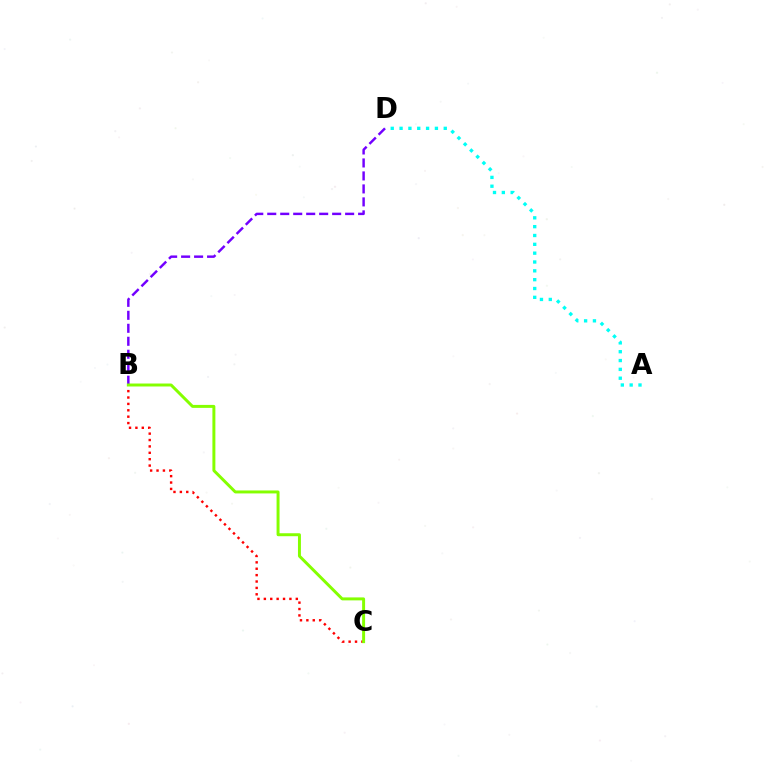{('B', 'C'): [{'color': '#ff0000', 'line_style': 'dotted', 'thickness': 1.74}, {'color': '#84ff00', 'line_style': 'solid', 'thickness': 2.13}], ('B', 'D'): [{'color': '#7200ff', 'line_style': 'dashed', 'thickness': 1.76}], ('A', 'D'): [{'color': '#00fff6', 'line_style': 'dotted', 'thickness': 2.4}]}